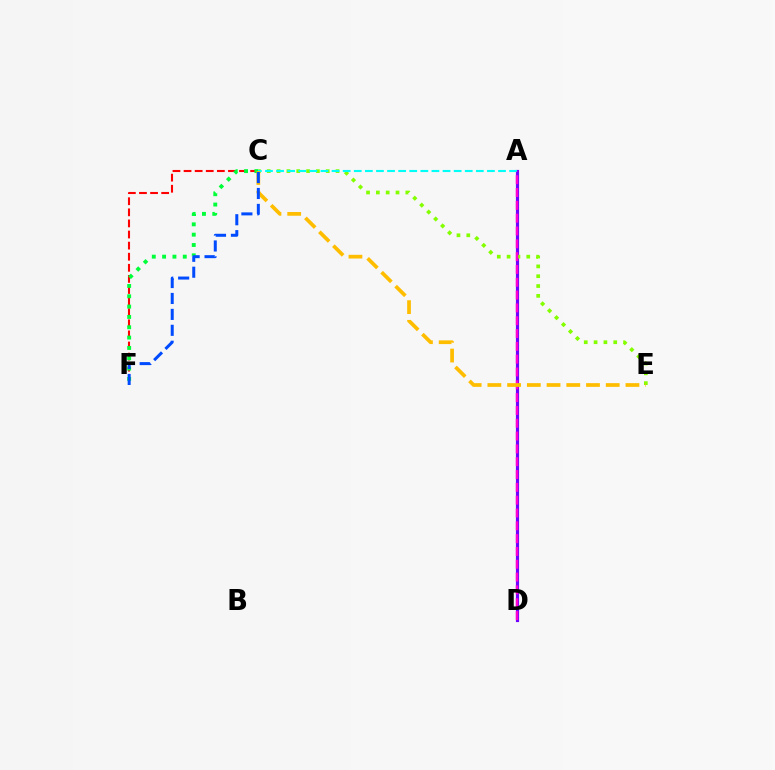{('A', 'D'): [{'color': '#7200ff', 'line_style': 'solid', 'thickness': 2.28}, {'color': '#ff00cf', 'line_style': 'dashed', 'thickness': 1.74}], ('C', 'E'): [{'color': '#84ff00', 'line_style': 'dotted', 'thickness': 2.67}, {'color': '#ffbd00', 'line_style': 'dashed', 'thickness': 2.68}], ('C', 'F'): [{'color': '#ff0000', 'line_style': 'dashed', 'thickness': 1.51}, {'color': '#00ff39', 'line_style': 'dotted', 'thickness': 2.81}, {'color': '#004bff', 'line_style': 'dashed', 'thickness': 2.16}], ('A', 'C'): [{'color': '#00fff6', 'line_style': 'dashed', 'thickness': 1.51}]}